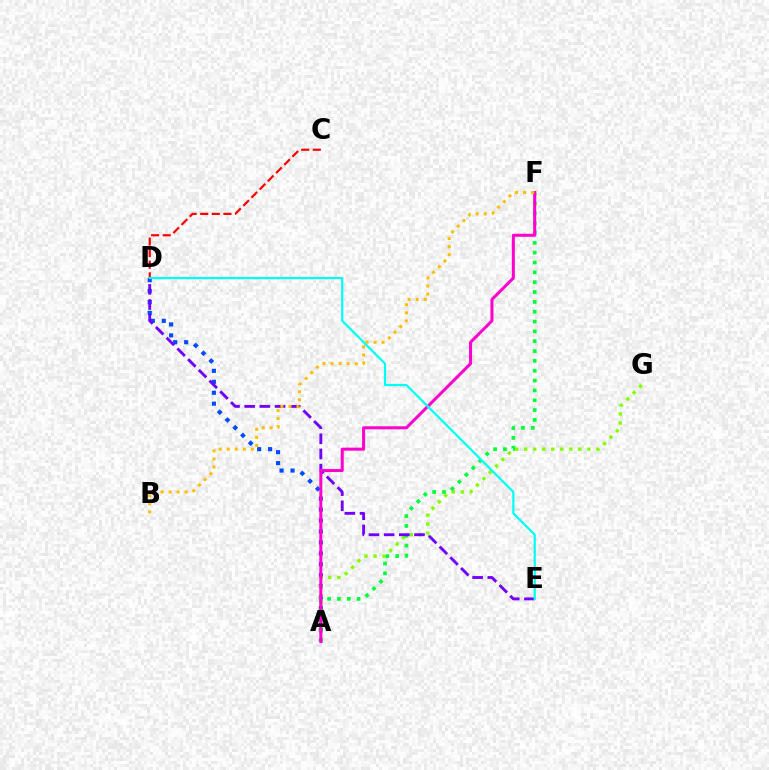{('C', 'D'): [{'color': '#ff0000', 'line_style': 'dashed', 'thickness': 1.58}], ('A', 'D'): [{'color': '#004bff', 'line_style': 'dotted', 'thickness': 2.98}], ('A', 'G'): [{'color': '#84ff00', 'line_style': 'dotted', 'thickness': 2.45}], ('A', 'F'): [{'color': '#00ff39', 'line_style': 'dotted', 'thickness': 2.67}, {'color': '#ff00cf', 'line_style': 'solid', 'thickness': 2.18}], ('D', 'E'): [{'color': '#7200ff', 'line_style': 'dashed', 'thickness': 2.06}, {'color': '#00fff6', 'line_style': 'solid', 'thickness': 1.59}], ('B', 'F'): [{'color': '#ffbd00', 'line_style': 'dotted', 'thickness': 2.18}]}